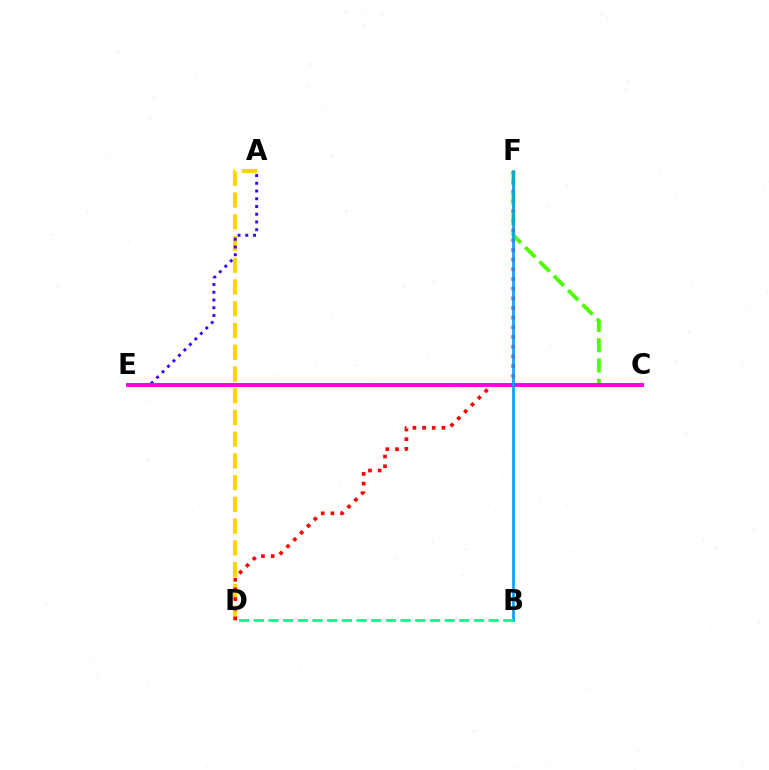{('A', 'D'): [{'color': '#ffd500', 'line_style': 'dashed', 'thickness': 2.95}], ('A', 'E'): [{'color': '#3700ff', 'line_style': 'dotted', 'thickness': 2.1}], ('D', 'F'): [{'color': '#ff0000', 'line_style': 'dotted', 'thickness': 2.63}], ('C', 'F'): [{'color': '#4fff00', 'line_style': 'dashed', 'thickness': 2.75}], ('C', 'E'): [{'color': '#ff00ed', 'line_style': 'solid', 'thickness': 2.84}], ('B', 'F'): [{'color': '#009eff', 'line_style': 'solid', 'thickness': 1.9}], ('B', 'D'): [{'color': '#00ff86', 'line_style': 'dashed', 'thickness': 1.99}]}